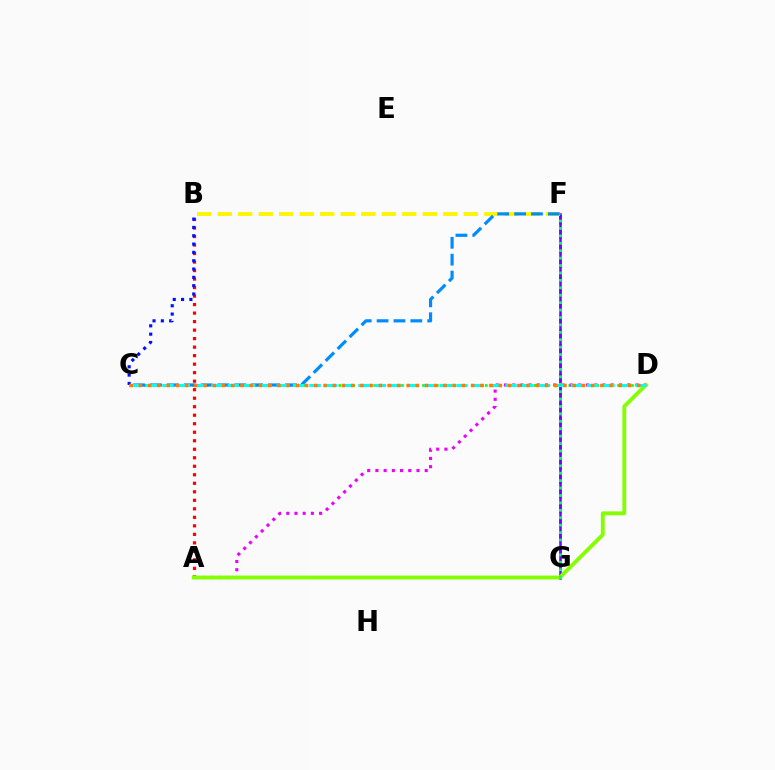{('F', 'G'): [{'color': '#ff0094', 'line_style': 'dashed', 'thickness': 1.96}, {'color': '#7200ff', 'line_style': 'solid', 'thickness': 1.82}, {'color': '#00ff74', 'line_style': 'dotted', 'thickness': 2.02}], ('A', 'B'): [{'color': '#ff0000', 'line_style': 'dotted', 'thickness': 2.31}], ('C', 'D'): [{'color': '#08ff00', 'line_style': 'dotted', 'thickness': 1.89}, {'color': '#00fff6', 'line_style': 'dashed', 'thickness': 2.22}, {'color': '#ff7c00', 'line_style': 'dotted', 'thickness': 2.51}], ('A', 'D'): [{'color': '#ee00ff', 'line_style': 'dotted', 'thickness': 2.23}, {'color': '#84ff00', 'line_style': 'solid', 'thickness': 2.78}], ('B', 'C'): [{'color': '#0010ff', 'line_style': 'dotted', 'thickness': 2.26}], ('B', 'F'): [{'color': '#fcf500', 'line_style': 'dashed', 'thickness': 2.79}], ('C', 'F'): [{'color': '#008cff', 'line_style': 'dashed', 'thickness': 2.29}]}